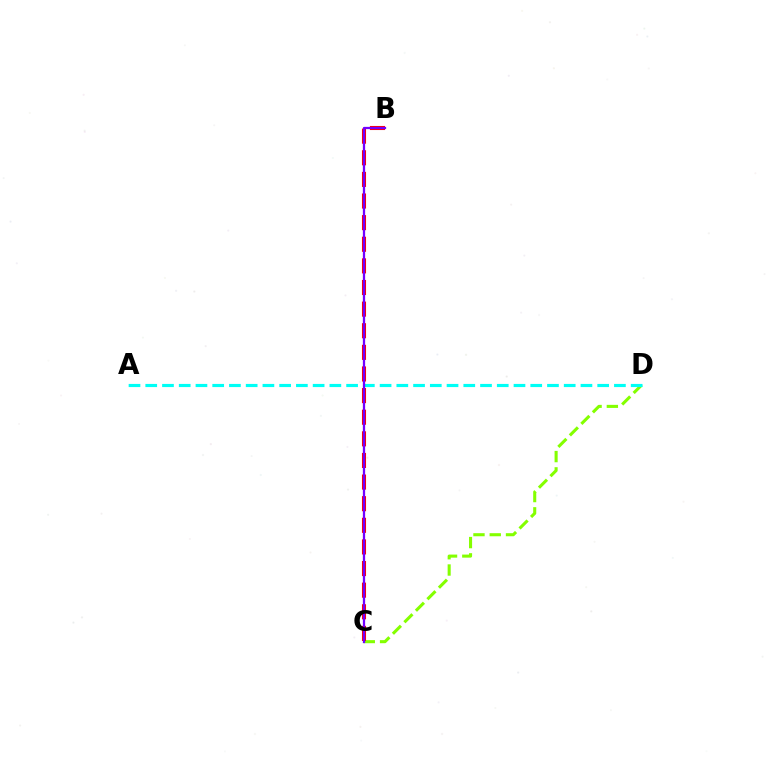{('C', 'D'): [{'color': '#84ff00', 'line_style': 'dashed', 'thickness': 2.21}], ('B', 'C'): [{'color': '#ff0000', 'line_style': 'dashed', 'thickness': 2.94}, {'color': '#7200ff', 'line_style': 'solid', 'thickness': 1.63}], ('A', 'D'): [{'color': '#00fff6', 'line_style': 'dashed', 'thickness': 2.27}]}